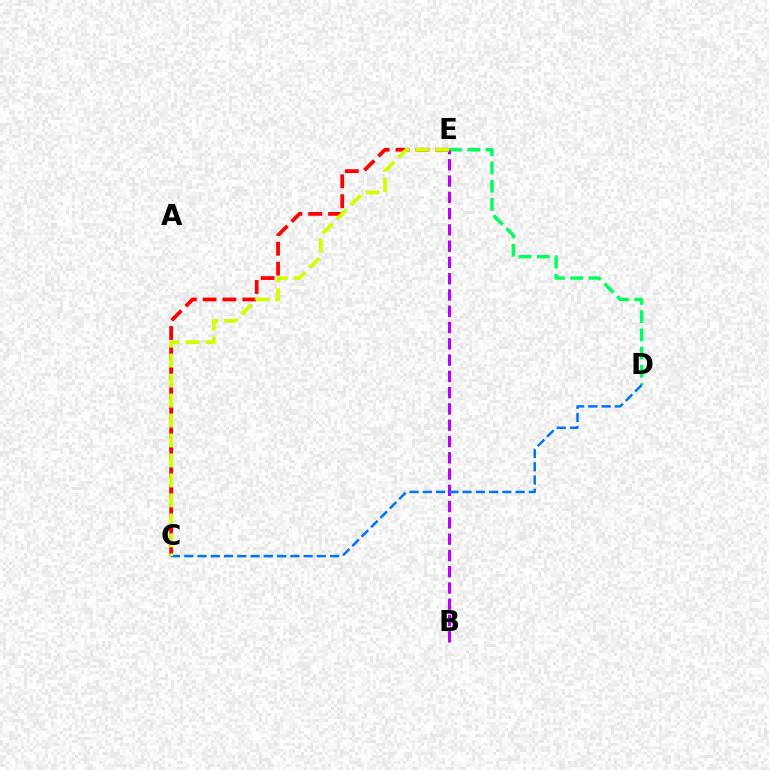{('D', 'E'): [{'color': '#00ff5c', 'line_style': 'dashed', 'thickness': 2.48}], ('C', 'E'): [{'color': '#ff0000', 'line_style': 'dashed', 'thickness': 2.7}, {'color': '#d1ff00', 'line_style': 'dashed', 'thickness': 2.71}], ('B', 'E'): [{'color': '#b900ff', 'line_style': 'dashed', 'thickness': 2.21}], ('C', 'D'): [{'color': '#0074ff', 'line_style': 'dashed', 'thickness': 1.8}]}